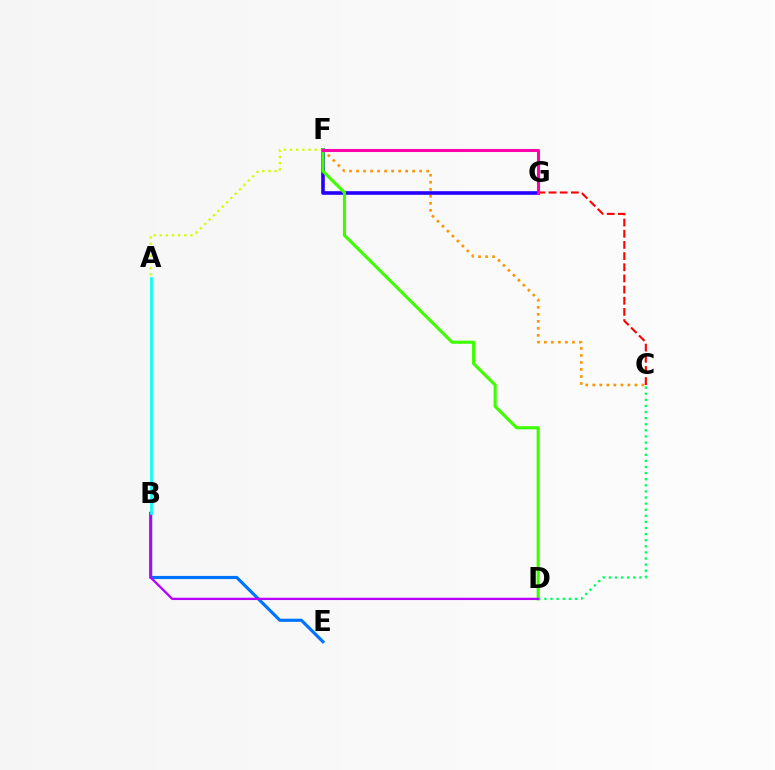{('A', 'F'): [{'color': '#d1ff00', 'line_style': 'dotted', 'thickness': 1.67}], ('F', 'G'): [{'color': '#2500ff', 'line_style': 'solid', 'thickness': 2.6}, {'color': '#ff00ac', 'line_style': 'solid', 'thickness': 2.2}], ('C', 'D'): [{'color': '#00ff5c', 'line_style': 'dotted', 'thickness': 1.66}], ('C', 'G'): [{'color': '#ff0000', 'line_style': 'dashed', 'thickness': 1.52}], ('D', 'F'): [{'color': '#3dff00', 'line_style': 'solid', 'thickness': 2.25}], ('B', 'E'): [{'color': '#0074ff', 'line_style': 'solid', 'thickness': 2.27}], ('C', 'F'): [{'color': '#ff9400', 'line_style': 'dotted', 'thickness': 1.91}], ('B', 'D'): [{'color': '#b900ff', 'line_style': 'solid', 'thickness': 1.65}], ('A', 'B'): [{'color': '#00fff6', 'line_style': 'solid', 'thickness': 1.9}]}